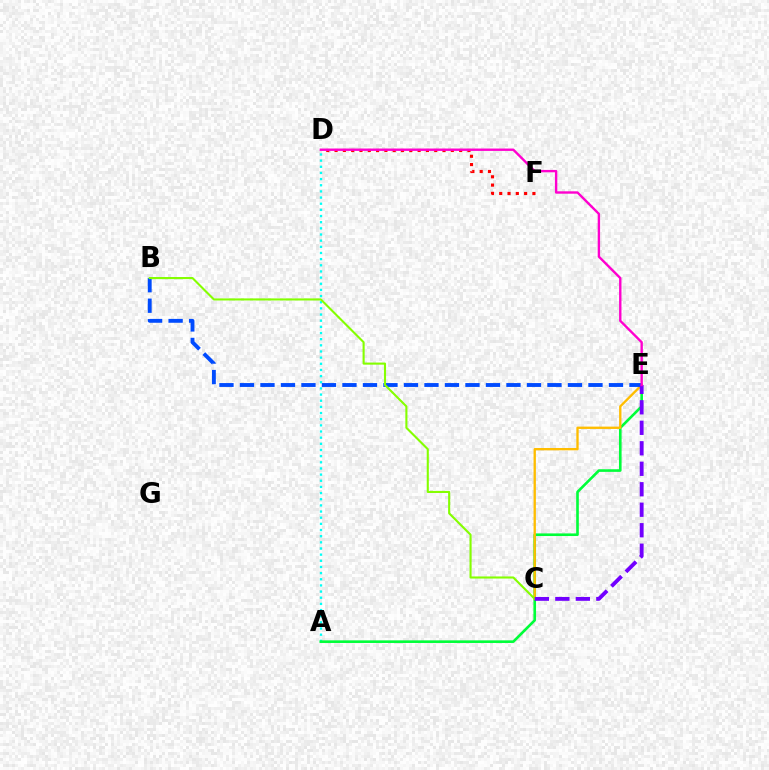{('A', 'D'): [{'color': '#00fff6', 'line_style': 'dotted', 'thickness': 1.67}], ('A', 'E'): [{'color': '#00ff39', 'line_style': 'solid', 'thickness': 1.89}], ('C', 'E'): [{'color': '#ffbd00', 'line_style': 'solid', 'thickness': 1.68}, {'color': '#7200ff', 'line_style': 'dashed', 'thickness': 2.78}], ('B', 'E'): [{'color': '#004bff', 'line_style': 'dashed', 'thickness': 2.78}], ('B', 'C'): [{'color': '#84ff00', 'line_style': 'solid', 'thickness': 1.51}], ('D', 'F'): [{'color': '#ff0000', 'line_style': 'dotted', 'thickness': 2.26}], ('D', 'E'): [{'color': '#ff00cf', 'line_style': 'solid', 'thickness': 1.71}]}